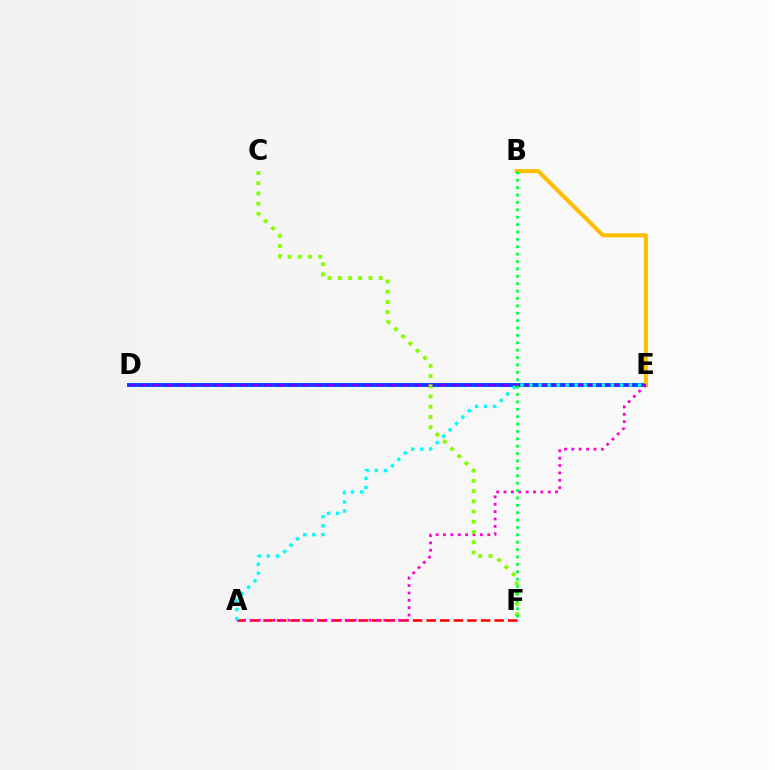{('D', 'E'): [{'color': '#004bff', 'line_style': 'solid', 'thickness': 2.83}, {'color': '#7200ff', 'line_style': 'dashed', 'thickness': 1.69}], ('B', 'E'): [{'color': '#ffbd00', 'line_style': 'solid', 'thickness': 2.94}], ('A', 'F'): [{'color': '#ff0000', 'line_style': 'dashed', 'thickness': 1.85}], ('A', 'E'): [{'color': '#ff00cf', 'line_style': 'dotted', 'thickness': 2.0}, {'color': '#00fff6', 'line_style': 'dotted', 'thickness': 2.46}], ('C', 'F'): [{'color': '#84ff00', 'line_style': 'dotted', 'thickness': 2.78}], ('B', 'F'): [{'color': '#00ff39', 'line_style': 'dotted', 'thickness': 2.01}]}